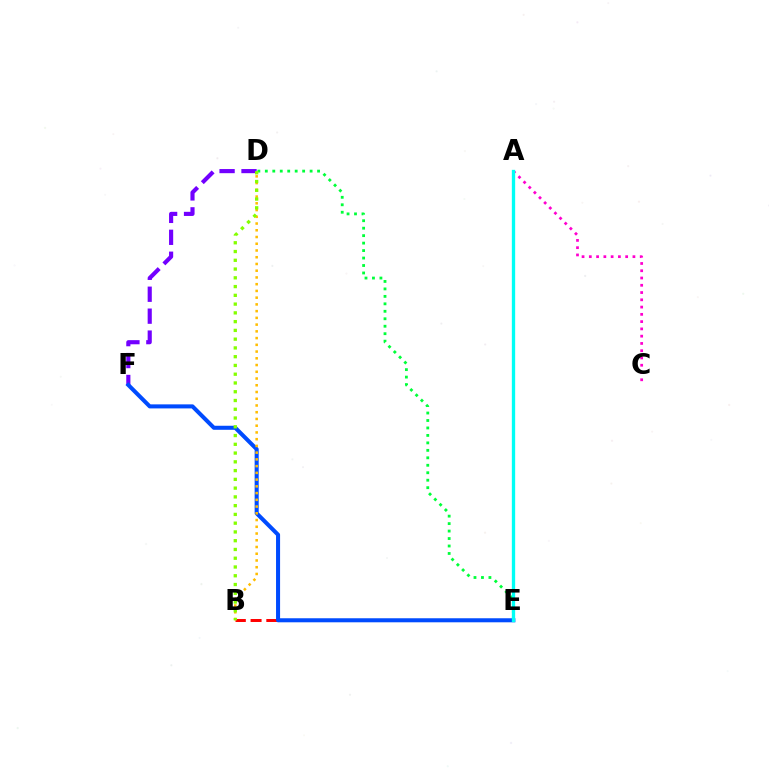{('A', 'C'): [{'color': '#ff00cf', 'line_style': 'dotted', 'thickness': 1.98}], ('D', 'E'): [{'color': '#00ff39', 'line_style': 'dotted', 'thickness': 2.03}], ('D', 'F'): [{'color': '#7200ff', 'line_style': 'dashed', 'thickness': 2.98}], ('B', 'E'): [{'color': '#ff0000', 'line_style': 'dashed', 'thickness': 2.14}], ('E', 'F'): [{'color': '#004bff', 'line_style': 'solid', 'thickness': 2.91}], ('B', 'D'): [{'color': '#ffbd00', 'line_style': 'dotted', 'thickness': 1.83}, {'color': '#84ff00', 'line_style': 'dotted', 'thickness': 2.38}], ('A', 'E'): [{'color': '#00fff6', 'line_style': 'solid', 'thickness': 2.39}]}